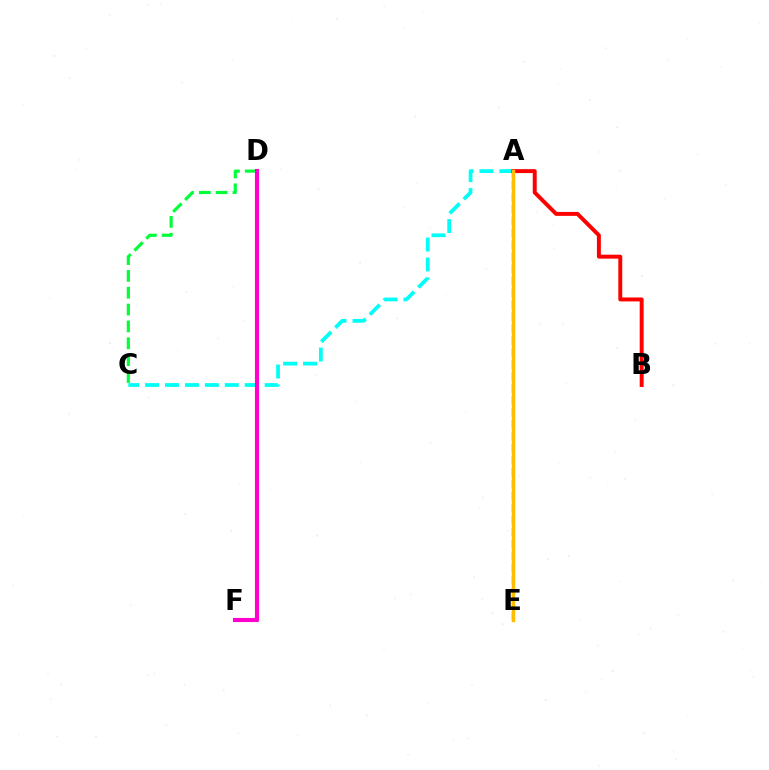{('A', 'C'): [{'color': '#00fff6', 'line_style': 'dashed', 'thickness': 2.71}], ('A', 'E'): [{'color': '#84ff00', 'line_style': 'solid', 'thickness': 1.88}, {'color': '#004bff', 'line_style': 'dashed', 'thickness': 1.62}, {'color': '#ffbd00', 'line_style': 'solid', 'thickness': 2.47}], ('D', 'F'): [{'color': '#7200ff', 'line_style': 'dashed', 'thickness': 2.05}, {'color': '#ff00cf', 'line_style': 'solid', 'thickness': 2.97}], ('C', 'D'): [{'color': '#00ff39', 'line_style': 'dashed', 'thickness': 2.29}], ('A', 'B'): [{'color': '#ff0000', 'line_style': 'solid', 'thickness': 2.83}]}